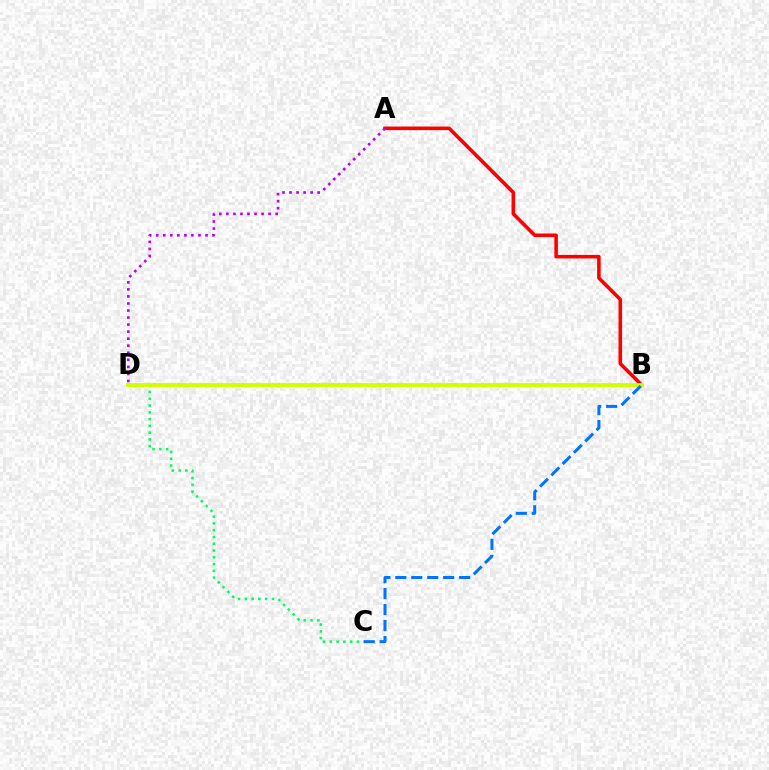{('C', 'D'): [{'color': '#00ff5c', 'line_style': 'dotted', 'thickness': 1.84}], ('A', 'B'): [{'color': '#ff0000', 'line_style': 'solid', 'thickness': 2.57}], ('A', 'D'): [{'color': '#b900ff', 'line_style': 'dotted', 'thickness': 1.91}], ('B', 'D'): [{'color': '#d1ff00', 'line_style': 'solid', 'thickness': 2.78}], ('B', 'C'): [{'color': '#0074ff', 'line_style': 'dashed', 'thickness': 2.17}]}